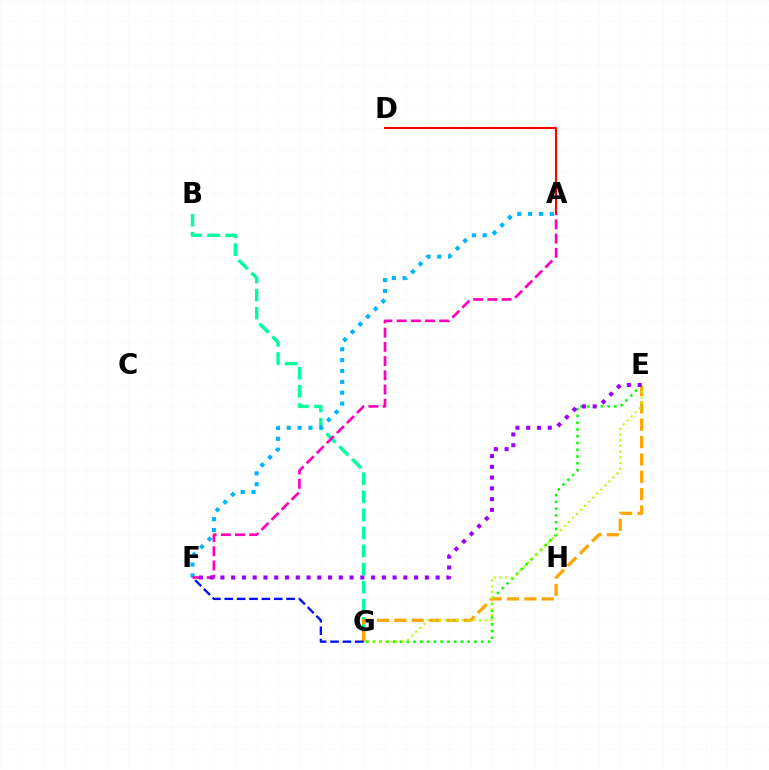{('A', 'D'): [{'color': '#ff0000', 'line_style': 'solid', 'thickness': 1.53}], ('B', 'G'): [{'color': '#00ff9d', 'line_style': 'dashed', 'thickness': 2.46}], ('E', 'G'): [{'color': '#08ff00', 'line_style': 'dotted', 'thickness': 1.84}, {'color': '#ffa500', 'line_style': 'dashed', 'thickness': 2.36}, {'color': '#b3ff00', 'line_style': 'dotted', 'thickness': 1.56}], ('A', 'F'): [{'color': '#00b5ff', 'line_style': 'dotted', 'thickness': 2.95}, {'color': '#ff00bd', 'line_style': 'dashed', 'thickness': 1.93}], ('F', 'G'): [{'color': '#0010ff', 'line_style': 'dashed', 'thickness': 1.68}], ('E', 'F'): [{'color': '#9b00ff', 'line_style': 'dotted', 'thickness': 2.92}]}